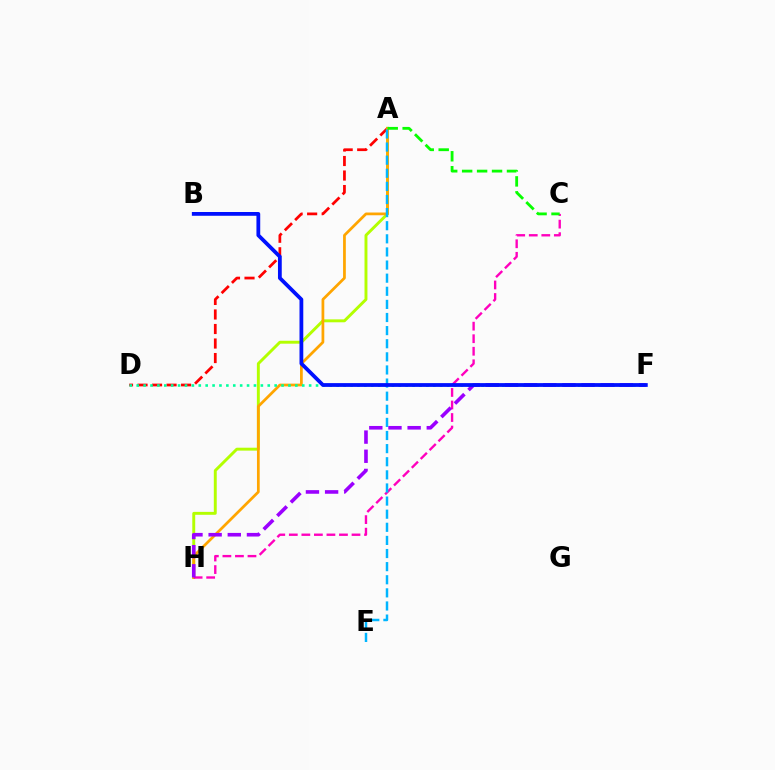{('A', 'H'): [{'color': '#b3ff00', 'line_style': 'solid', 'thickness': 2.1}, {'color': '#ffa500', 'line_style': 'solid', 'thickness': 1.97}], ('A', 'D'): [{'color': '#ff0000', 'line_style': 'dashed', 'thickness': 1.97}], ('C', 'H'): [{'color': '#ff00bd', 'line_style': 'dashed', 'thickness': 1.7}], ('D', 'F'): [{'color': '#00ff9d', 'line_style': 'dotted', 'thickness': 1.87}], ('A', 'E'): [{'color': '#00b5ff', 'line_style': 'dashed', 'thickness': 1.78}], ('A', 'C'): [{'color': '#08ff00', 'line_style': 'dashed', 'thickness': 2.03}], ('F', 'H'): [{'color': '#9b00ff', 'line_style': 'dashed', 'thickness': 2.6}], ('B', 'F'): [{'color': '#0010ff', 'line_style': 'solid', 'thickness': 2.72}]}